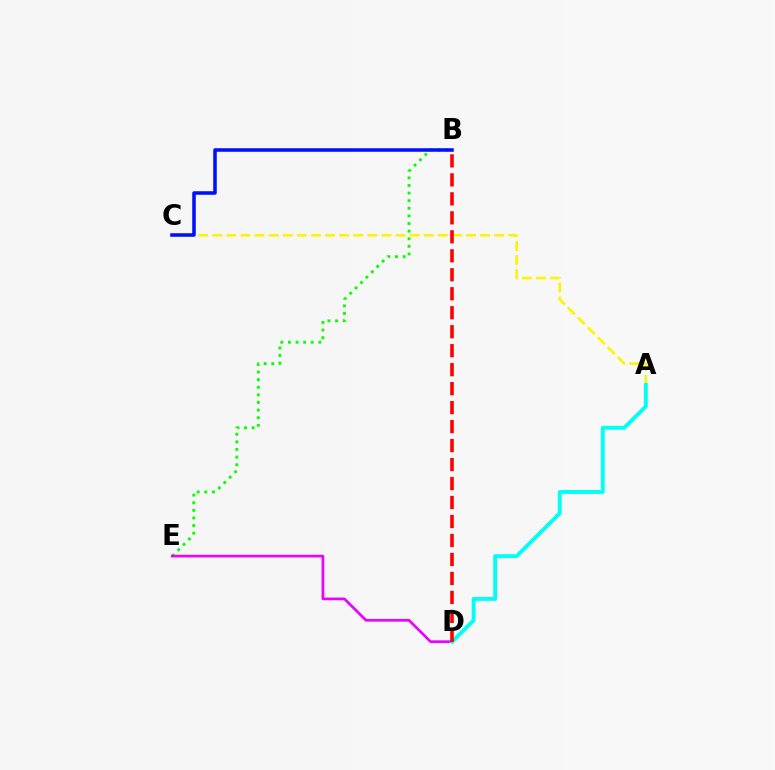{('A', 'C'): [{'color': '#fcf500', 'line_style': 'dashed', 'thickness': 1.91}], ('B', 'E'): [{'color': '#08ff00', 'line_style': 'dotted', 'thickness': 2.07}], ('D', 'E'): [{'color': '#ee00ff', 'line_style': 'solid', 'thickness': 1.94}], ('B', 'C'): [{'color': '#0010ff', 'line_style': 'solid', 'thickness': 2.55}], ('A', 'D'): [{'color': '#00fff6', 'line_style': 'solid', 'thickness': 2.8}], ('B', 'D'): [{'color': '#ff0000', 'line_style': 'dashed', 'thickness': 2.58}]}